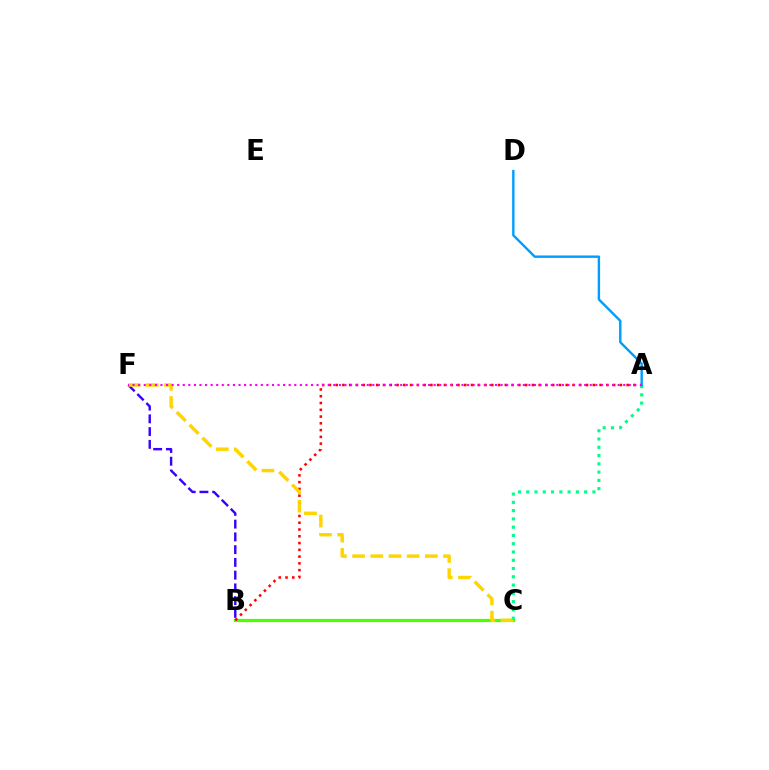{('B', 'F'): [{'color': '#3700ff', 'line_style': 'dashed', 'thickness': 1.73}], ('B', 'C'): [{'color': '#4fff00', 'line_style': 'solid', 'thickness': 2.33}], ('A', 'B'): [{'color': '#ff0000', 'line_style': 'dotted', 'thickness': 1.84}], ('C', 'F'): [{'color': '#ffd500', 'line_style': 'dashed', 'thickness': 2.47}], ('A', 'C'): [{'color': '#00ff86', 'line_style': 'dotted', 'thickness': 2.25}], ('A', 'D'): [{'color': '#009eff', 'line_style': 'solid', 'thickness': 1.74}], ('A', 'F'): [{'color': '#ff00ed', 'line_style': 'dotted', 'thickness': 1.51}]}